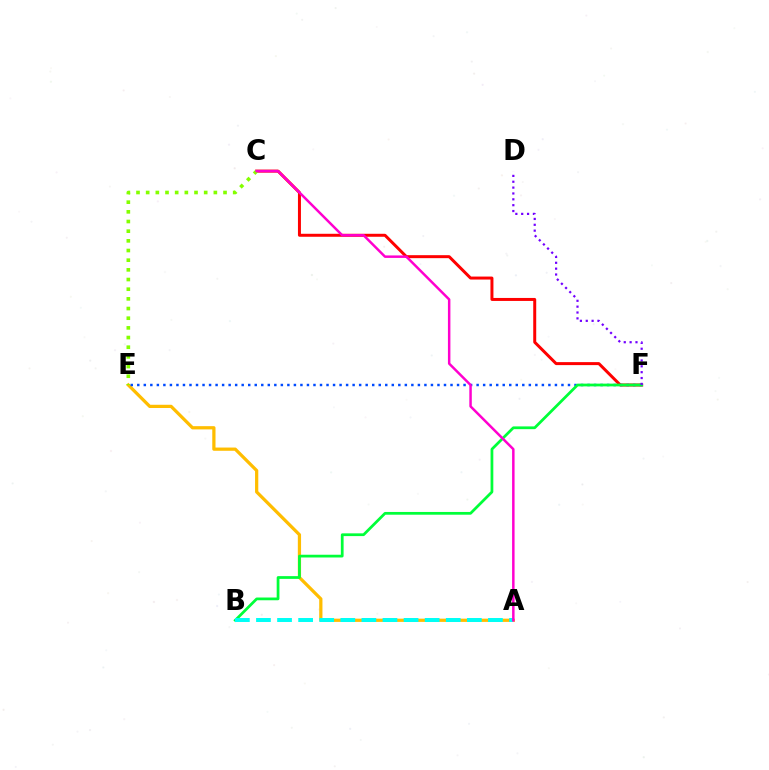{('A', 'E'): [{'color': '#ffbd00', 'line_style': 'solid', 'thickness': 2.33}], ('C', 'F'): [{'color': '#ff0000', 'line_style': 'solid', 'thickness': 2.15}], ('E', 'F'): [{'color': '#004bff', 'line_style': 'dotted', 'thickness': 1.77}], ('B', 'F'): [{'color': '#00ff39', 'line_style': 'solid', 'thickness': 1.98}], ('A', 'B'): [{'color': '#00fff6', 'line_style': 'dashed', 'thickness': 2.86}], ('C', 'E'): [{'color': '#84ff00', 'line_style': 'dotted', 'thickness': 2.63}], ('A', 'C'): [{'color': '#ff00cf', 'line_style': 'solid', 'thickness': 1.79}], ('D', 'F'): [{'color': '#7200ff', 'line_style': 'dotted', 'thickness': 1.59}]}